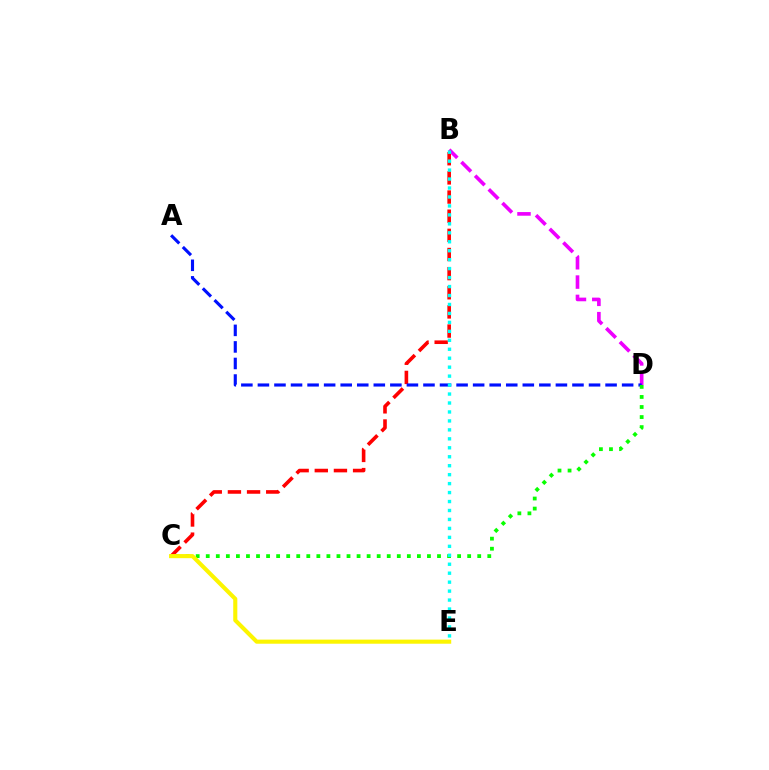{('B', 'C'): [{'color': '#ff0000', 'line_style': 'dashed', 'thickness': 2.6}], ('B', 'D'): [{'color': '#ee00ff', 'line_style': 'dashed', 'thickness': 2.63}], ('A', 'D'): [{'color': '#0010ff', 'line_style': 'dashed', 'thickness': 2.25}], ('C', 'D'): [{'color': '#08ff00', 'line_style': 'dotted', 'thickness': 2.73}], ('B', 'E'): [{'color': '#00fff6', 'line_style': 'dotted', 'thickness': 2.43}], ('C', 'E'): [{'color': '#fcf500', 'line_style': 'solid', 'thickness': 2.95}]}